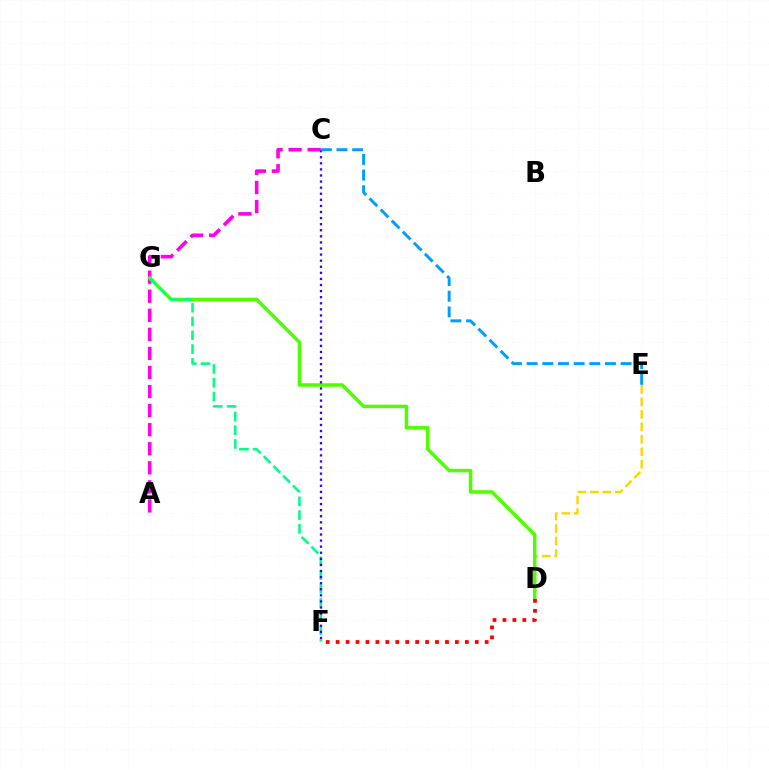{('A', 'C'): [{'color': '#ff00ed', 'line_style': 'dashed', 'thickness': 2.59}], ('D', 'E'): [{'color': '#ffd500', 'line_style': 'dashed', 'thickness': 1.7}], ('D', 'G'): [{'color': '#4fff00', 'line_style': 'solid', 'thickness': 2.51}], ('F', 'G'): [{'color': '#00ff86', 'line_style': 'dashed', 'thickness': 1.87}], ('C', 'F'): [{'color': '#3700ff', 'line_style': 'dotted', 'thickness': 1.65}], ('C', 'E'): [{'color': '#009eff', 'line_style': 'dashed', 'thickness': 2.13}], ('D', 'F'): [{'color': '#ff0000', 'line_style': 'dotted', 'thickness': 2.7}]}